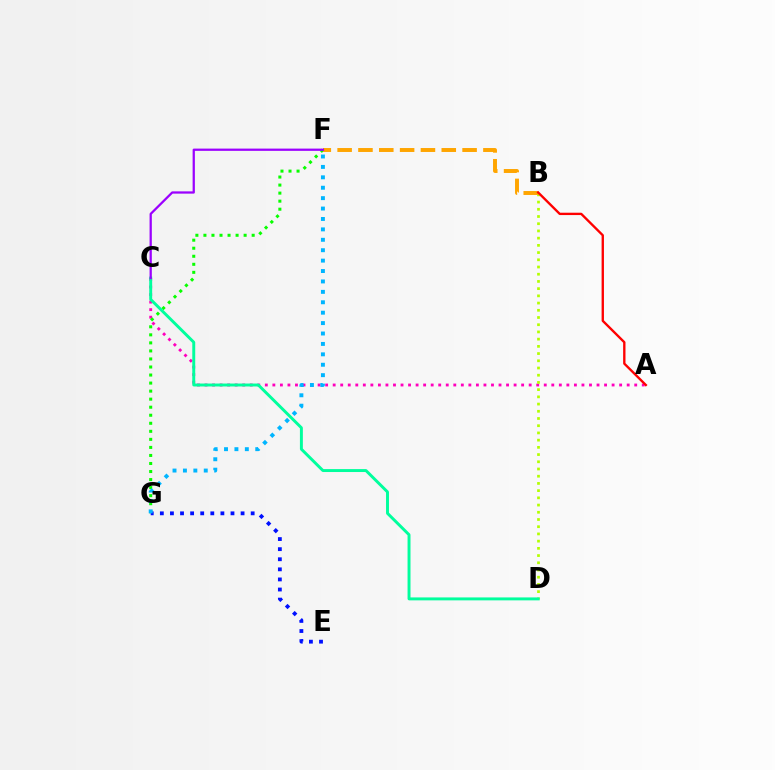{('A', 'C'): [{'color': '#ff00bd', 'line_style': 'dotted', 'thickness': 2.05}], ('F', 'G'): [{'color': '#08ff00', 'line_style': 'dotted', 'thickness': 2.18}, {'color': '#00b5ff', 'line_style': 'dotted', 'thickness': 2.83}], ('B', 'D'): [{'color': '#b3ff00', 'line_style': 'dotted', 'thickness': 1.96}], ('B', 'F'): [{'color': '#ffa500', 'line_style': 'dashed', 'thickness': 2.83}], ('E', 'G'): [{'color': '#0010ff', 'line_style': 'dotted', 'thickness': 2.74}], ('C', 'D'): [{'color': '#00ff9d', 'line_style': 'solid', 'thickness': 2.12}], ('A', 'B'): [{'color': '#ff0000', 'line_style': 'solid', 'thickness': 1.69}], ('C', 'F'): [{'color': '#9b00ff', 'line_style': 'solid', 'thickness': 1.63}]}